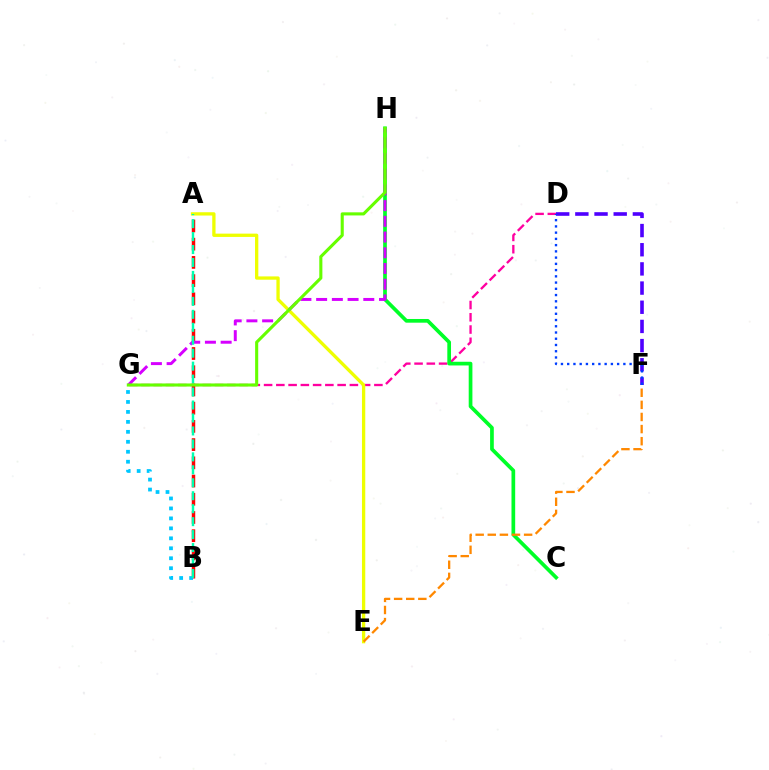{('D', 'G'): [{'color': '#ff00a0', 'line_style': 'dashed', 'thickness': 1.67}], ('C', 'H'): [{'color': '#00ff27', 'line_style': 'solid', 'thickness': 2.66}], ('A', 'E'): [{'color': '#eeff00', 'line_style': 'solid', 'thickness': 2.37}], ('D', 'F'): [{'color': '#4f00ff', 'line_style': 'dashed', 'thickness': 2.6}, {'color': '#003fff', 'line_style': 'dotted', 'thickness': 1.7}], ('A', 'B'): [{'color': '#ff0000', 'line_style': 'dashed', 'thickness': 2.48}, {'color': '#00ffaf', 'line_style': 'dashed', 'thickness': 1.76}], ('B', 'G'): [{'color': '#00c7ff', 'line_style': 'dotted', 'thickness': 2.71}], ('E', 'F'): [{'color': '#ff8800', 'line_style': 'dashed', 'thickness': 1.64}], ('G', 'H'): [{'color': '#d600ff', 'line_style': 'dashed', 'thickness': 2.14}, {'color': '#66ff00', 'line_style': 'solid', 'thickness': 2.23}]}